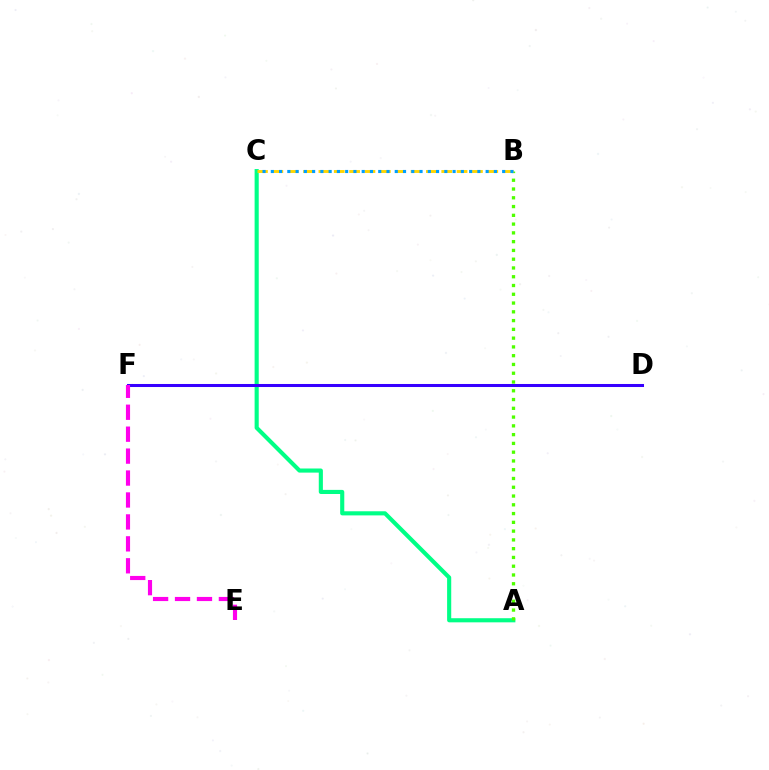{('D', 'F'): [{'color': '#ff0000', 'line_style': 'dotted', 'thickness': 2.01}, {'color': '#3700ff', 'line_style': 'solid', 'thickness': 2.18}], ('A', 'C'): [{'color': '#00ff86', 'line_style': 'solid', 'thickness': 2.96}], ('A', 'B'): [{'color': '#4fff00', 'line_style': 'dotted', 'thickness': 2.38}], ('B', 'C'): [{'color': '#ffd500', 'line_style': 'dashed', 'thickness': 2.09}, {'color': '#009eff', 'line_style': 'dotted', 'thickness': 2.25}], ('E', 'F'): [{'color': '#ff00ed', 'line_style': 'dashed', 'thickness': 2.98}]}